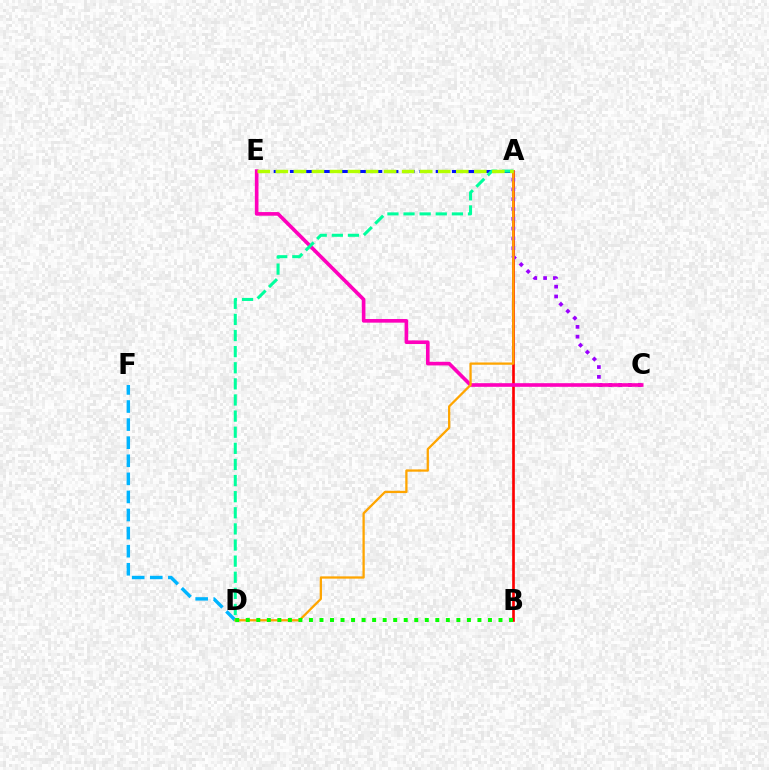{('D', 'F'): [{'color': '#00b5ff', 'line_style': 'dashed', 'thickness': 2.46}], ('A', 'B'): [{'color': '#ff0000', 'line_style': 'solid', 'thickness': 1.92}], ('A', 'E'): [{'color': '#0010ff', 'line_style': 'dashed', 'thickness': 2.2}, {'color': '#b3ff00', 'line_style': 'dashed', 'thickness': 2.45}], ('A', 'C'): [{'color': '#9b00ff', 'line_style': 'dotted', 'thickness': 2.67}], ('C', 'E'): [{'color': '#ff00bd', 'line_style': 'solid', 'thickness': 2.61}], ('A', 'D'): [{'color': '#ffa500', 'line_style': 'solid', 'thickness': 1.64}, {'color': '#00ff9d', 'line_style': 'dashed', 'thickness': 2.19}], ('B', 'D'): [{'color': '#08ff00', 'line_style': 'dotted', 'thickness': 2.86}]}